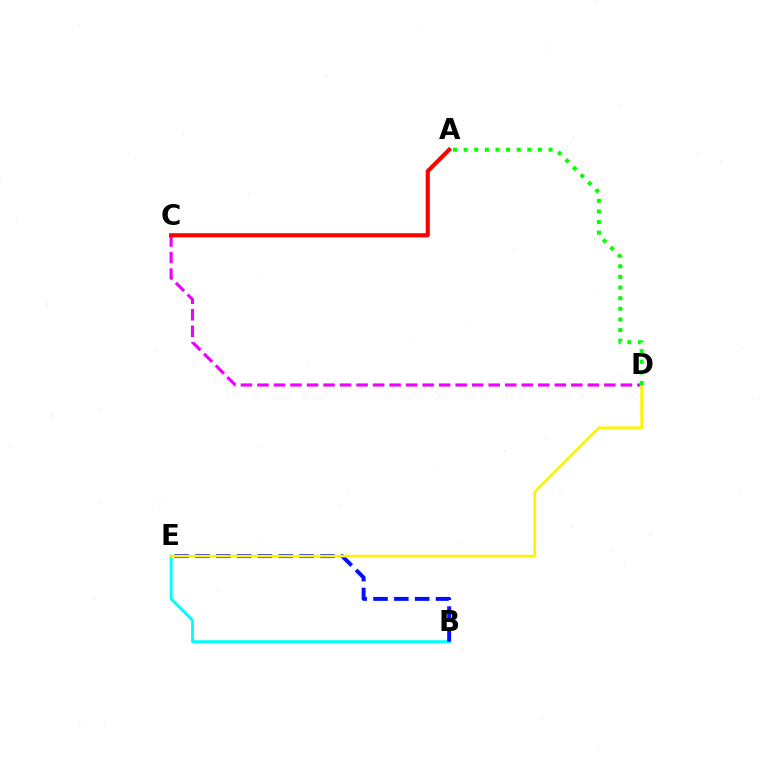{('B', 'E'): [{'color': '#00fff6', 'line_style': 'solid', 'thickness': 2.08}, {'color': '#0010ff', 'line_style': 'dashed', 'thickness': 2.83}], ('C', 'D'): [{'color': '#ee00ff', 'line_style': 'dashed', 'thickness': 2.24}], ('D', 'E'): [{'color': '#fcf500', 'line_style': 'solid', 'thickness': 1.95}], ('A', 'C'): [{'color': '#ff0000', 'line_style': 'solid', 'thickness': 2.98}], ('A', 'D'): [{'color': '#08ff00', 'line_style': 'dotted', 'thickness': 2.89}]}